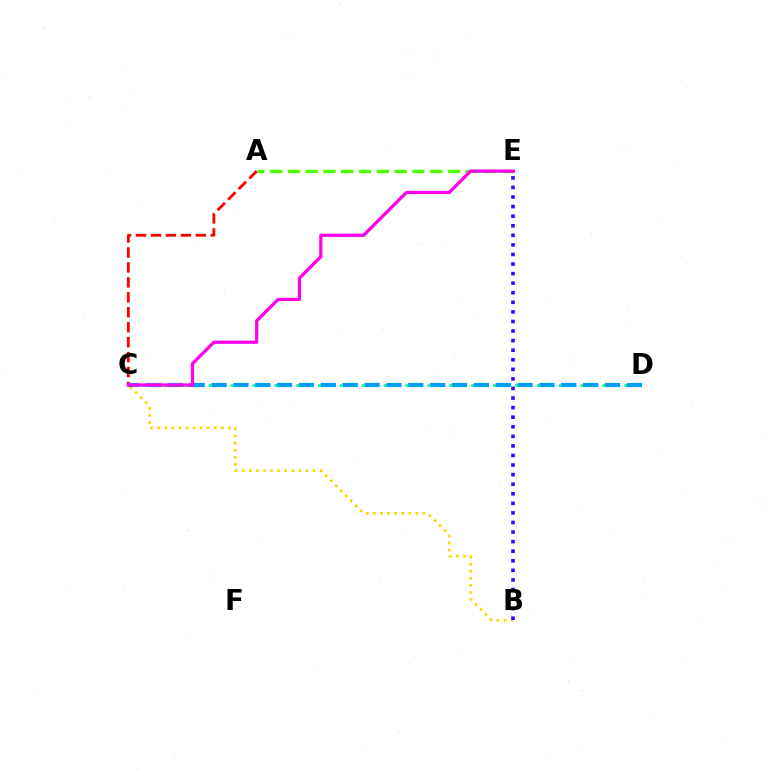{('B', 'C'): [{'color': '#ffd500', 'line_style': 'dotted', 'thickness': 1.92}], ('B', 'E'): [{'color': '#3700ff', 'line_style': 'dotted', 'thickness': 2.6}], ('C', 'D'): [{'color': '#00ff86', 'line_style': 'dotted', 'thickness': 1.98}, {'color': '#009eff', 'line_style': 'dashed', 'thickness': 2.97}], ('A', 'E'): [{'color': '#4fff00', 'line_style': 'dashed', 'thickness': 2.42}], ('A', 'C'): [{'color': '#ff0000', 'line_style': 'dashed', 'thickness': 2.03}], ('C', 'E'): [{'color': '#ff00ed', 'line_style': 'solid', 'thickness': 2.34}]}